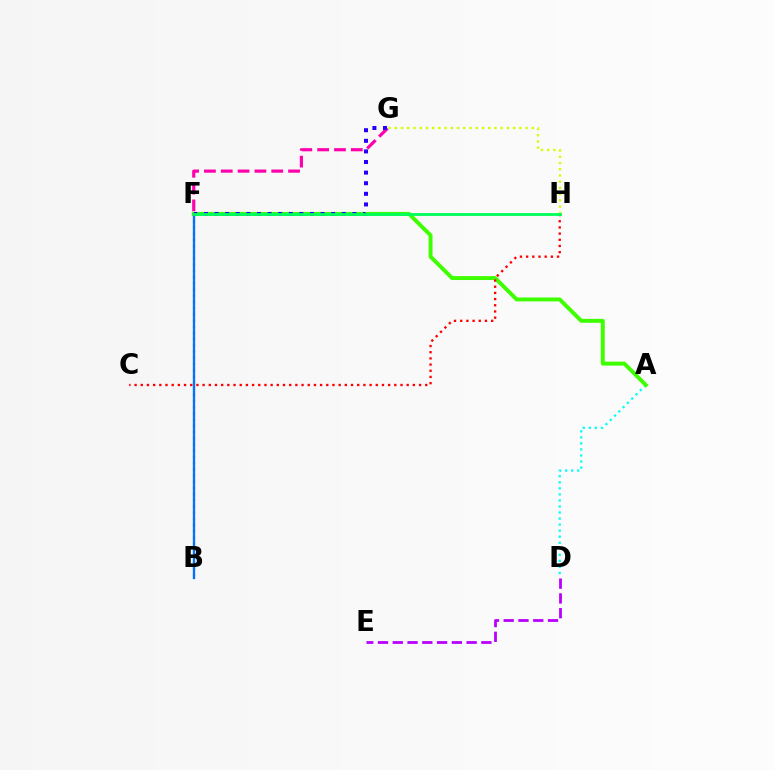{('G', 'H'): [{'color': '#d1ff00', 'line_style': 'dotted', 'thickness': 1.69}], ('B', 'F'): [{'color': '#ff9400', 'line_style': 'dotted', 'thickness': 1.68}, {'color': '#0074ff', 'line_style': 'solid', 'thickness': 1.67}], ('F', 'G'): [{'color': '#ff00ac', 'line_style': 'dashed', 'thickness': 2.29}, {'color': '#2500ff', 'line_style': 'dotted', 'thickness': 2.88}], ('A', 'D'): [{'color': '#00fff6', 'line_style': 'dotted', 'thickness': 1.64}], ('D', 'E'): [{'color': '#b900ff', 'line_style': 'dashed', 'thickness': 2.01}], ('A', 'F'): [{'color': '#3dff00', 'line_style': 'solid', 'thickness': 2.83}], ('C', 'H'): [{'color': '#ff0000', 'line_style': 'dotted', 'thickness': 1.68}], ('F', 'H'): [{'color': '#00ff5c', 'line_style': 'solid', 'thickness': 2.04}]}